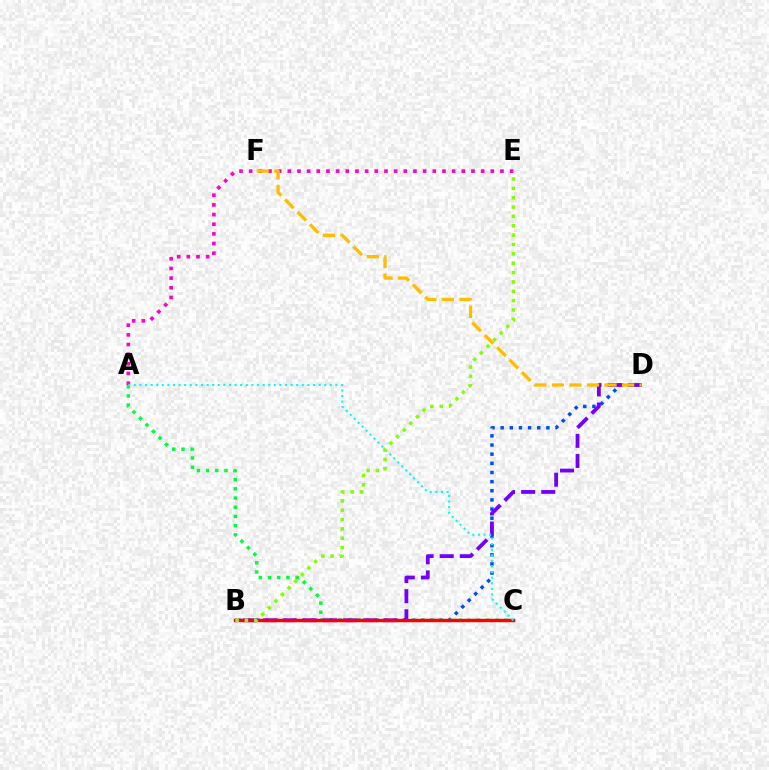{('B', 'D'): [{'color': '#004bff', 'line_style': 'dotted', 'thickness': 2.49}, {'color': '#7200ff', 'line_style': 'dashed', 'thickness': 2.73}], ('A', 'C'): [{'color': '#00ff39', 'line_style': 'dotted', 'thickness': 2.5}, {'color': '#00fff6', 'line_style': 'dotted', 'thickness': 1.52}], ('A', 'E'): [{'color': '#ff00cf', 'line_style': 'dotted', 'thickness': 2.63}], ('B', 'C'): [{'color': '#ff0000', 'line_style': 'solid', 'thickness': 2.46}], ('D', 'F'): [{'color': '#ffbd00', 'line_style': 'dashed', 'thickness': 2.38}], ('B', 'E'): [{'color': '#84ff00', 'line_style': 'dotted', 'thickness': 2.54}]}